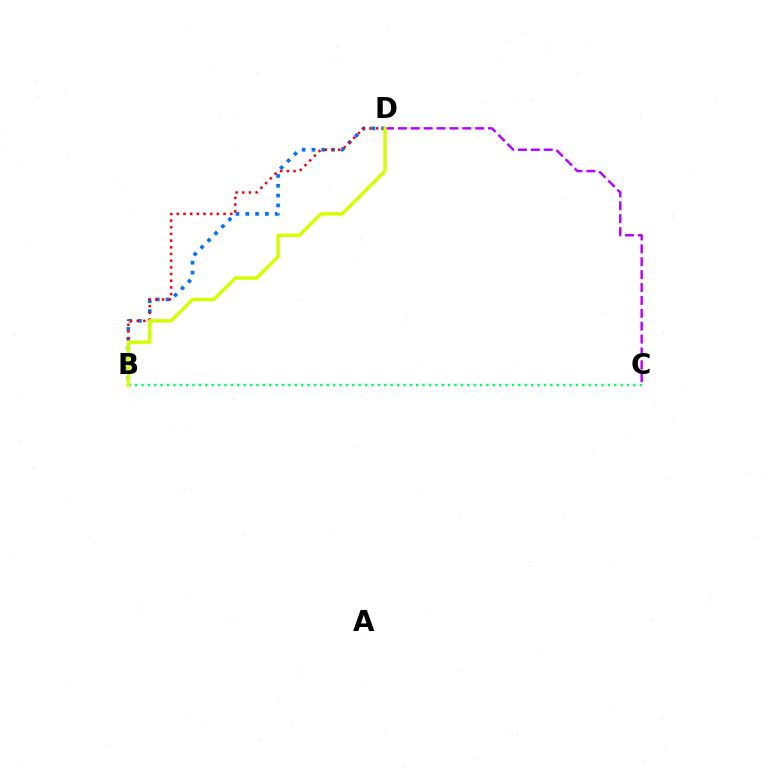{('B', 'D'): [{'color': '#0074ff', 'line_style': 'dotted', 'thickness': 2.67}, {'color': '#ff0000', 'line_style': 'dotted', 'thickness': 1.82}, {'color': '#d1ff00', 'line_style': 'solid', 'thickness': 2.47}], ('C', 'D'): [{'color': '#b900ff', 'line_style': 'dashed', 'thickness': 1.75}], ('B', 'C'): [{'color': '#00ff5c', 'line_style': 'dotted', 'thickness': 1.74}]}